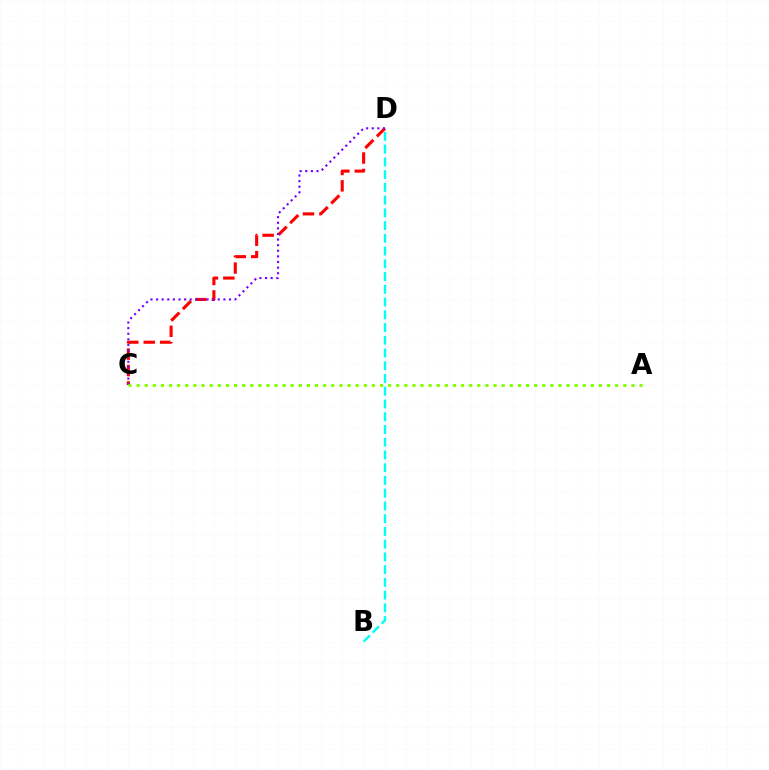{('C', 'D'): [{'color': '#ff0000', 'line_style': 'dashed', 'thickness': 2.23}, {'color': '#7200ff', 'line_style': 'dotted', 'thickness': 1.52}], ('B', 'D'): [{'color': '#00fff6', 'line_style': 'dashed', 'thickness': 1.73}], ('A', 'C'): [{'color': '#84ff00', 'line_style': 'dotted', 'thickness': 2.2}]}